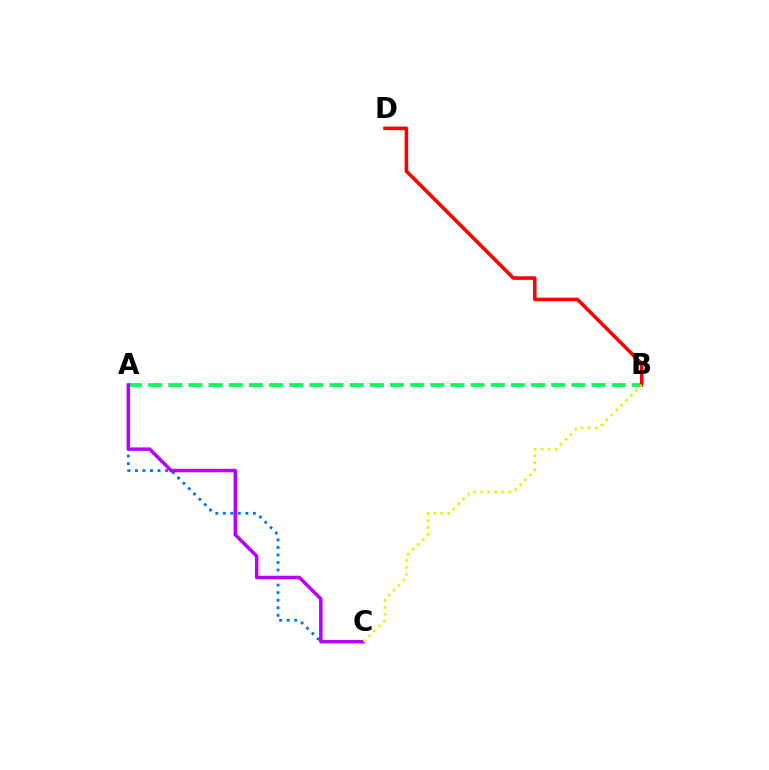{('A', 'C'): [{'color': '#0074ff', 'line_style': 'dotted', 'thickness': 2.05}, {'color': '#b900ff', 'line_style': 'solid', 'thickness': 2.52}], ('A', 'B'): [{'color': '#00ff5c', 'line_style': 'dashed', 'thickness': 2.74}], ('B', 'D'): [{'color': '#ff0000', 'line_style': 'solid', 'thickness': 2.57}], ('B', 'C'): [{'color': '#d1ff00', 'line_style': 'dotted', 'thickness': 1.9}]}